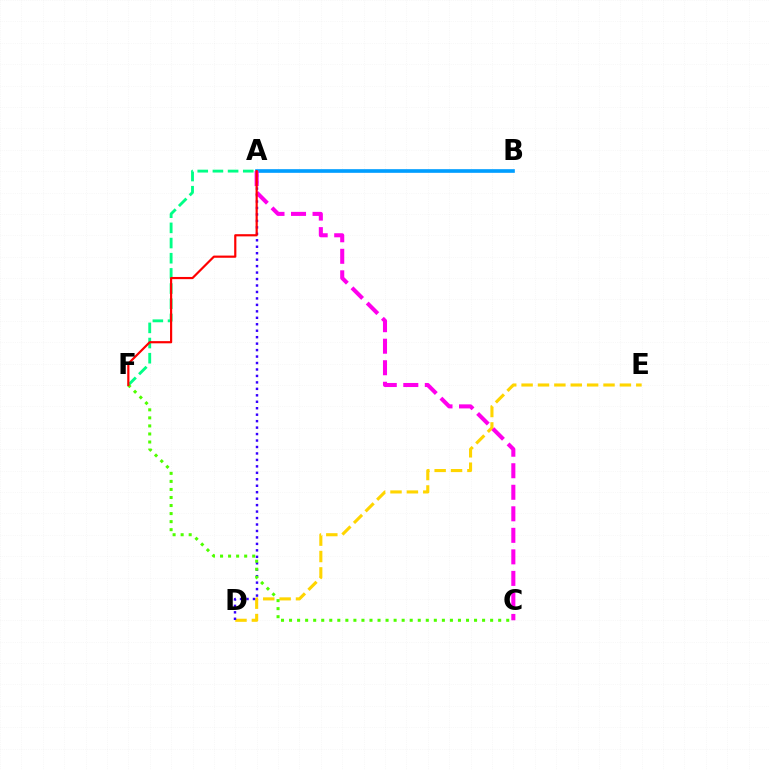{('A', 'F'): [{'color': '#00ff86', 'line_style': 'dashed', 'thickness': 2.06}, {'color': '#ff0000', 'line_style': 'solid', 'thickness': 1.57}], ('A', 'B'): [{'color': '#009eff', 'line_style': 'solid', 'thickness': 2.63}], ('D', 'E'): [{'color': '#ffd500', 'line_style': 'dashed', 'thickness': 2.23}], ('A', 'D'): [{'color': '#3700ff', 'line_style': 'dotted', 'thickness': 1.76}], ('C', 'F'): [{'color': '#4fff00', 'line_style': 'dotted', 'thickness': 2.19}], ('A', 'C'): [{'color': '#ff00ed', 'line_style': 'dashed', 'thickness': 2.92}]}